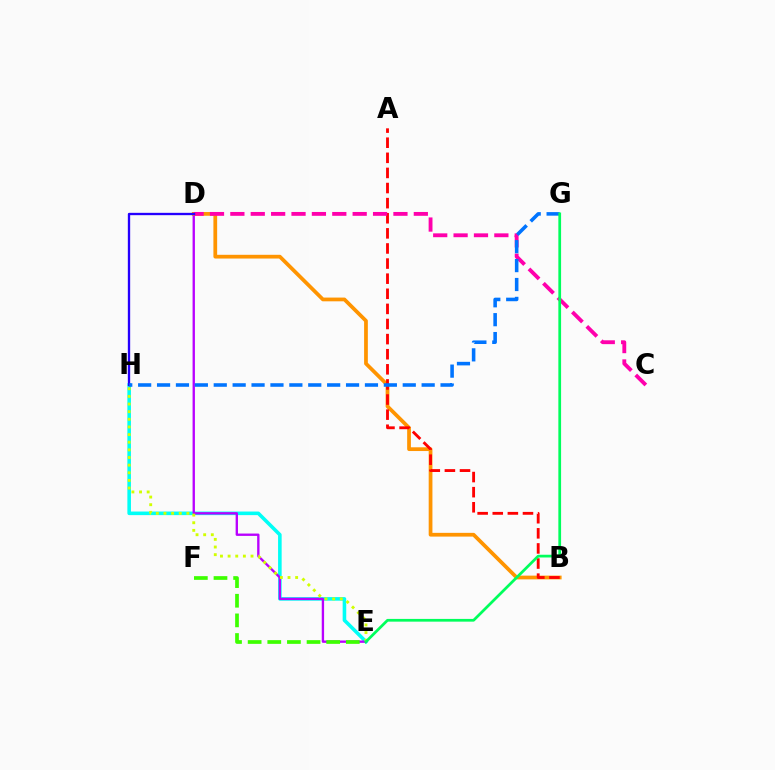{('E', 'H'): [{'color': '#00fff6', 'line_style': 'solid', 'thickness': 2.58}, {'color': '#d1ff00', 'line_style': 'dotted', 'thickness': 2.07}], ('D', 'E'): [{'color': '#b900ff', 'line_style': 'solid', 'thickness': 1.69}], ('E', 'F'): [{'color': '#3dff00', 'line_style': 'dashed', 'thickness': 2.67}], ('B', 'D'): [{'color': '#ff9400', 'line_style': 'solid', 'thickness': 2.69}], ('A', 'B'): [{'color': '#ff0000', 'line_style': 'dashed', 'thickness': 2.05}], ('C', 'D'): [{'color': '#ff00ac', 'line_style': 'dashed', 'thickness': 2.77}], ('D', 'H'): [{'color': '#2500ff', 'line_style': 'solid', 'thickness': 1.68}], ('G', 'H'): [{'color': '#0074ff', 'line_style': 'dashed', 'thickness': 2.57}], ('E', 'G'): [{'color': '#00ff5c', 'line_style': 'solid', 'thickness': 1.97}]}